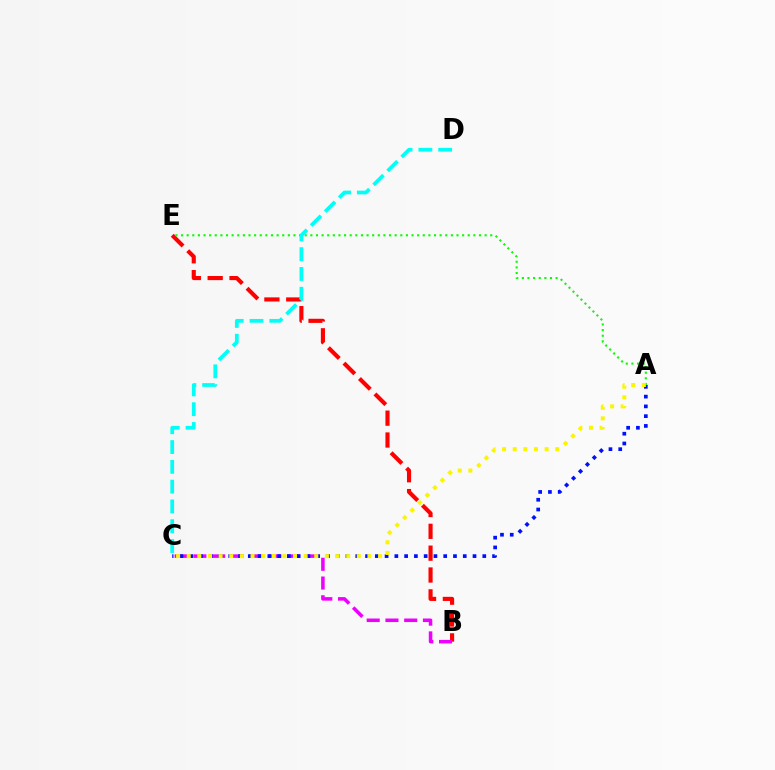{('B', 'E'): [{'color': '#ff0000', 'line_style': 'dashed', 'thickness': 2.97}], ('B', 'C'): [{'color': '#ee00ff', 'line_style': 'dashed', 'thickness': 2.55}], ('A', 'E'): [{'color': '#08ff00', 'line_style': 'dotted', 'thickness': 1.53}], ('A', 'C'): [{'color': '#0010ff', 'line_style': 'dotted', 'thickness': 2.65}, {'color': '#fcf500', 'line_style': 'dotted', 'thickness': 2.89}], ('C', 'D'): [{'color': '#00fff6', 'line_style': 'dashed', 'thickness': 2.69}]}